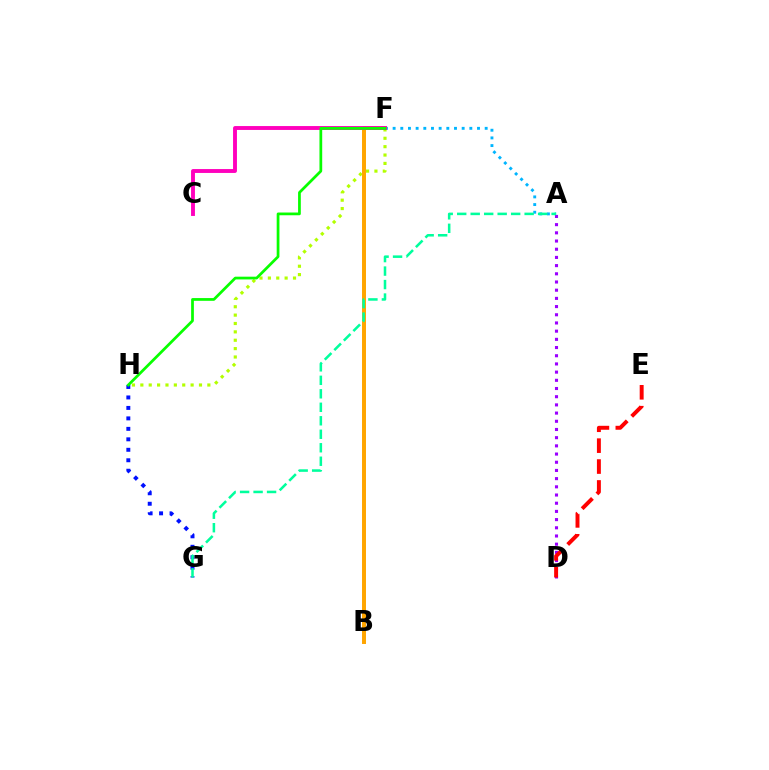{('F', 'H'): [{'color': '#b3ff00', 'line_style': 'dotted', 'thickness': 2.28}, {'color': '#08ff00', 'line_style': 'solid', 'thickness': 1.97}], ('A', 'F'): [{'color': '#00b5ff', 'line_style': 'dotted', 'thickness': 2.08}], ('B', 'F'): [{'color': '#ffa500', 'line_style': 'solid', 'thickness': 2.85}], ('G', 'H'): [{'color': '#0010ff', 'line_style': 'dotted', 'thickness': 2.84}], ('C', 'F'): [{'color': '#ff00bd', 'line_style': 'solid', 'thickness': 2.8}], ('A', 'D'): [{'color': '#9b00ff', 'line_style': 'dotted', 'thickness': 2.23}], ('A', 'G'): [{'color': '#00ff9d', 'line_style': 'dashed', 'thickness': 1.83}], ('D', 'E'): [{'color': '#ff0000', 'line_style': 'dashed', 'thickness': 2.84}]}